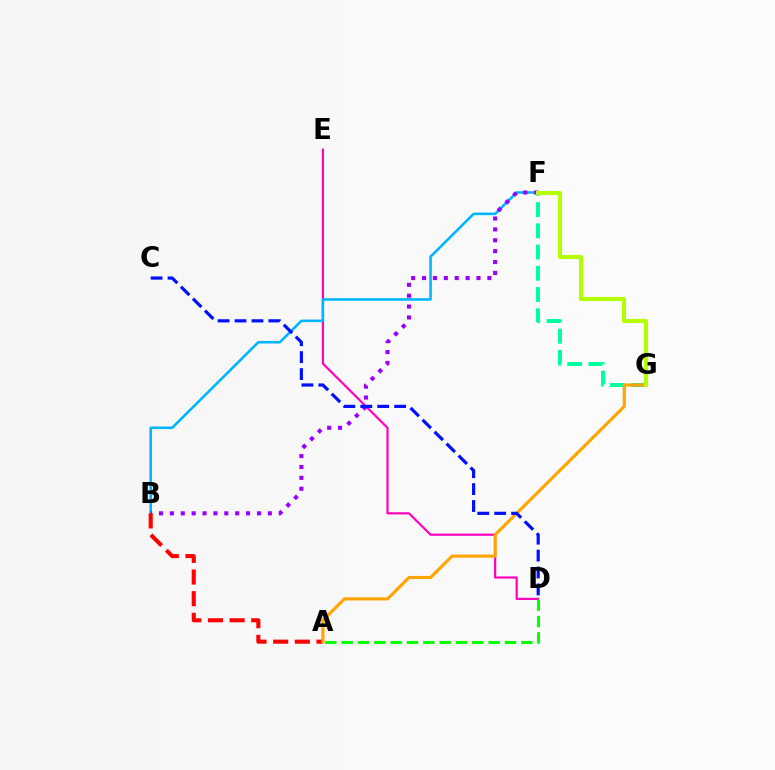{('D', 'E'): [{'color': '#ff00bd', 'line_style': 'solid', 'thickness': 1.57}], ('F', 'G'): [{'color': '#00ff9d', 'line_style': 'dashed', 'thickness': 2.88}, {'color': '#b3ff00', 'line_style': 'solid', 'thickness': 2.95}], ('B', 'F'): [{'color': '#00b5ff', 'line_style': 'solid', 'thickness': 1.85}, {'color': '#9b00ff', 'line_style': 'dotted', 'thickness': 2.96}], ('A', 'B'): [{'color': '#ff0000', 'line_style': 'dashed', 'thickness': 2.94}], ('A', 'G'): [{'color': '#ffa500', 'line_style': 'solid', 'thickness': 2.27}], ('A', 'D'): [{'color': '#08ff00', 'line_style': 'dashed', 'thickness': 2.22}], ('C', 'D'): [{'color': '#0010ff', 'line_style': 'dashed', 'thickness': 2.3}]}